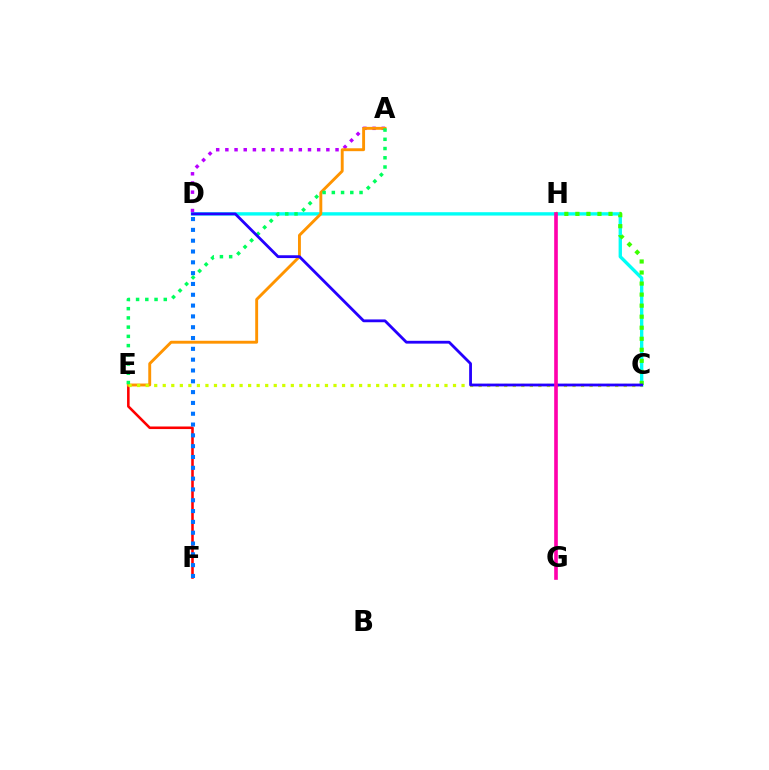{('C', 'D'): [{'color': '#00fff6', 'line_style': 'solid', 'thickness': 2.41}, {'color': '#2500ff', 'line_style': 'solid', 'thickness': 2.02}], ('A', 'D'): [{'color': '#b900ff', 'line_style': 'dotted', 'thickness': 2.49}], ('C', 'H'): [{'color': '#3dff00', 'line_style': 'dotted', 'thickness': 3.0}], ('E', 'F'): [{'color': '#ff0000', 'line_style': 'solid', 'thickness': 1.85}], ('A', 'E'): [{'color': '#ff9400', 'line_style': 'solid', 'thickness': 2.09}, {'color': '#00ff5c', 'line_style': 'dotted', 'thickness': 2.51}], ('C', 'E'): [{'color': '#d1ff00', 'line_style': 'dotted', 'thickness': 2.32}], ('D', 'F'): [{'color': '#0074ff', 'line_style': 'dotted', 'thickness': 2.94}], ('G', 'H'): [{'color': '#ff00ac', 'line_style': 'solid', 'thickness': 2.62}]}